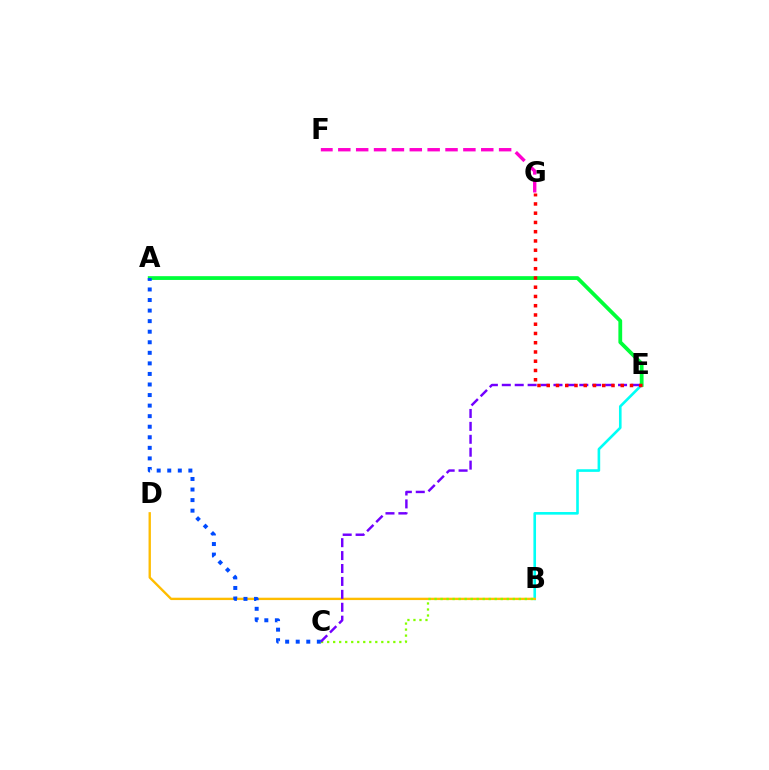{('B', 'E'): [{'color': '#00fff6', 'line_style': 'solid', 'thickness': 1.89}], ('B', 'D'): [{'color': '#ffbd00', 'line_style': 'solid', 'thickness': 1.7}], ('B', 'C'): [{'color': '#84ff00', 'line_style': 'dotted', 'thickness': 1.63}], ('C', 'E'): [{'color': '#7200ff', 'line_style': 'dashed', 'thickness': 1.75}], ('A', 'E'): [{'color': '#00ff39', 'line_style': 'solid', 'thickness': 2.73}], ('E', 'G'): [{'color': '#ff0000', 'line_style': 'dotted', 'thickness': 2.51}], ('A', 'C'): [{'color': '#004bff', 'line_style': 'dotted', 'thickness': 2.87}], ('F', 'G'): [{'color': '#ff00cf', 'line_style': 'dashed', 'thickness': 2.43}]}